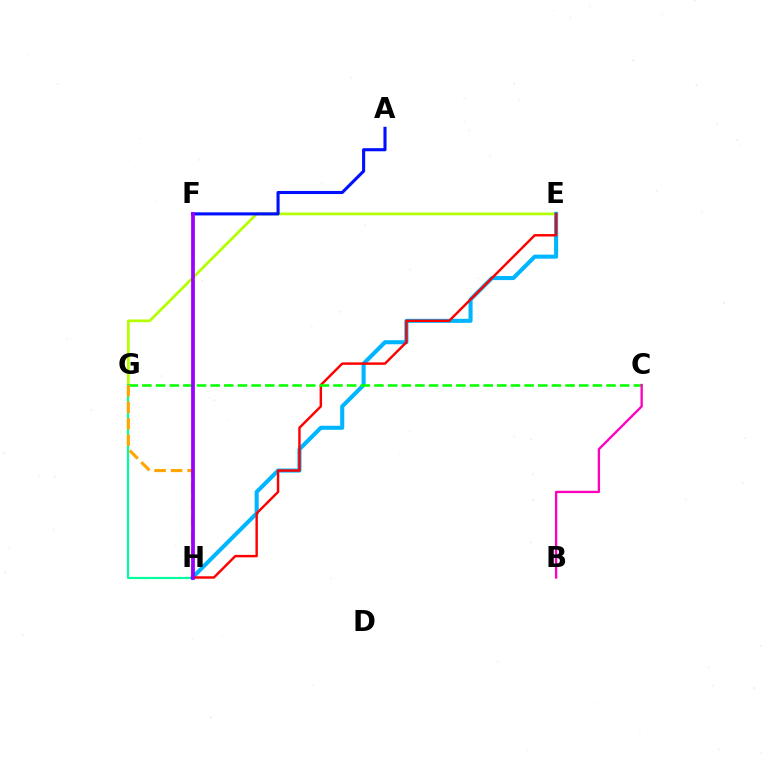{('E', 'G'): [{'color': '#b3ff00', 'line_style': 'solid', 'thickness': 1.96}], ('G', 'H'): [{'color': '#00ff9d', 'line_style': 'solid', 'thickness': 1.56}, {'color': '#ffa500', 'line_style': 'dashed', 'thickness': 2.24}], ('E', 'H'): [{'color': '#00b5ff', 'line_style': 'solid', 'thickness': 2.92}, {'color': '#ff0000', 'line_style': 'solid', 'thickness': 1.75}], ('C', 'G'): [{'color': '#08ff00', 'line_style': 'dashed', 'thickness': 1.85}], ('A', 'F'): [{'color': '#0010ff', 'line_style': 'solid', 'thickness': 2.23}], ('F', 'H'): [{'color': '#9b00ff', 'line_style': 'solid', 'thickness': 2.71}], ('B', 'C'): [{'color': '#ff00bd', 'line_style': 'solid', 'thickness': 1.68}]}